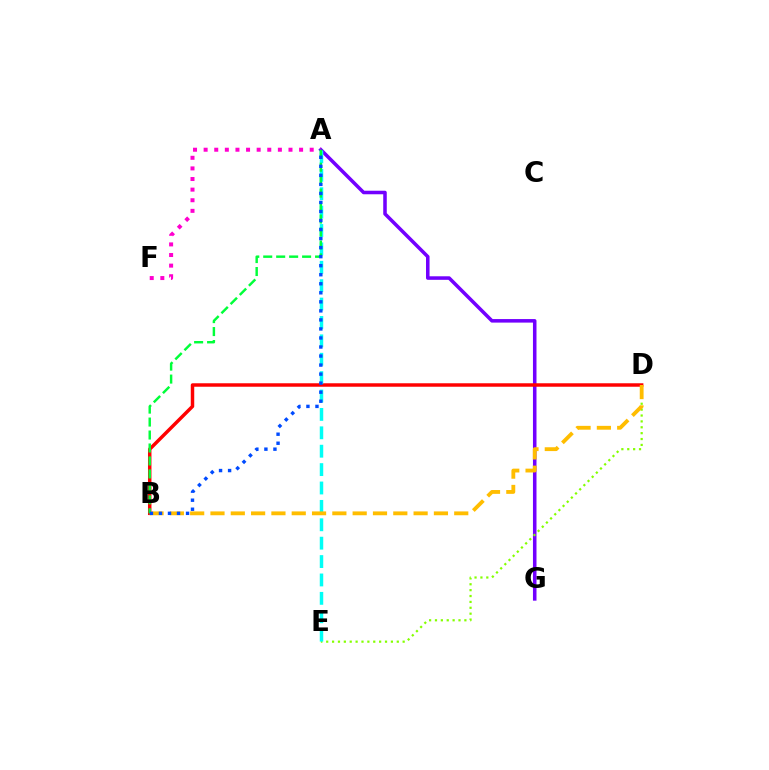{('A', 'G'): [{'color': '#7200ff', 'line_style': 'solid', 'thickness': 2.55}], ('B', 'D'): [{'color': '#ff0000', 'line_style': 'solid', 'thickness': 2.49}, {'color': '#ffbd00', 'line_style': 'dashed', 'thickness': 2.76}], ('D', 'E'): [{'color': '#84ff00', 'line_style': 'dotted', 'thickness': 1.6}], ('A', 'E'): [{'color': '#00fff6', 'line_style': 'dashed', 'thickness': 2.5}], ('A', 'F'): [{'color': '#ff00cf', 'line_style': 'dotted', 'thickness': 2.88}], ('A', 'B'): [{'color': '#00ff39', 'line_style': 'dashed', 'thickness': 1.76}, {'color': '#004bff', 'line_style': 'dotted', 'thickness': 2.45}]}